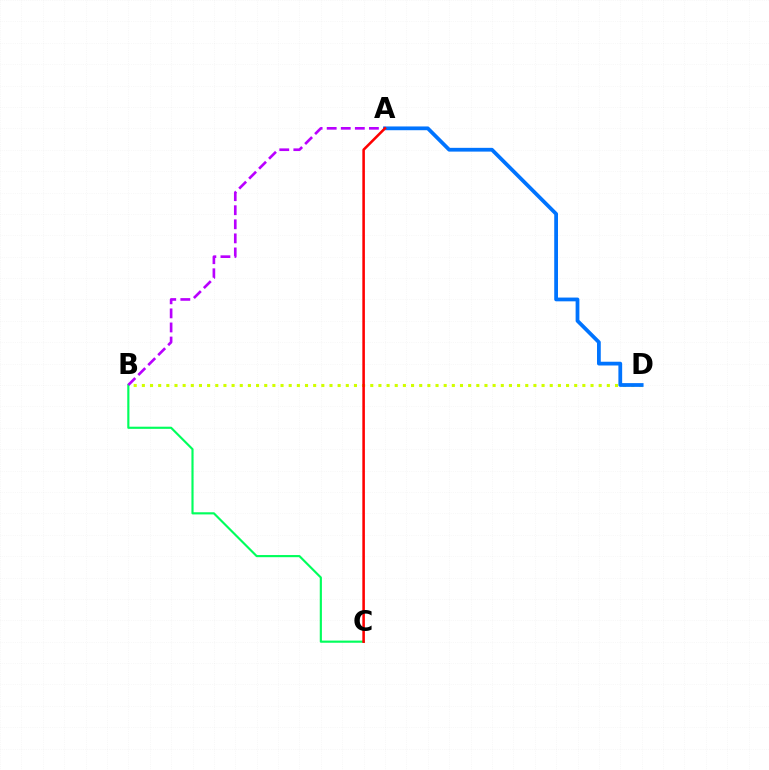{('B', 'D'): [{'color': '#d1ff00', 'line_style': 'dotted', 'thickness': 2.22}], ('B', 'C'): [{'color': '#00ff5c', 'line_style': 'solid', 'thickness': 1.55}], ('A', 'B'): [{'color': '#b900ff', 'line_style': 'dashed', 'thickness': 1.91}], ('A', 'D'): [{'color': '#0074ff', 'line_style': 'solid', 'thickness': 2.71}], ('A', 'C'): [{'color': '#ff0000', 'line_style': 'solid', 'thickness': 1.84}]}